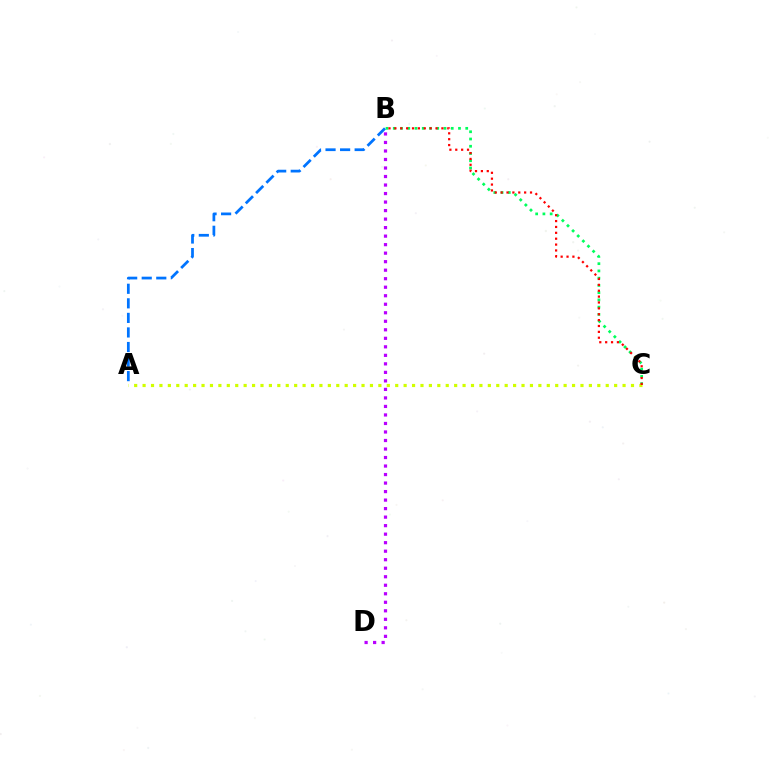{('A', 'B'): [{'color': '#0074ff', 'line_style': 'dashed', 'thickness': 1.98}], ('B', 'C'): [{'color': '#00ff5c', 'line_style': 'dotted', 'thickness': 1.97}, {'color': '#ff0000', 'line_style': 'dotted', 'thickness': 1.6}], ('A', 'C'): [{'color': '#d1ff00', 'line_style': 'dotted', 'thickness': 2.29}], ('B', 'D'): [{'color': '#b900ff', 'line_style': 'dotted', 'thickness': 2.31}]}